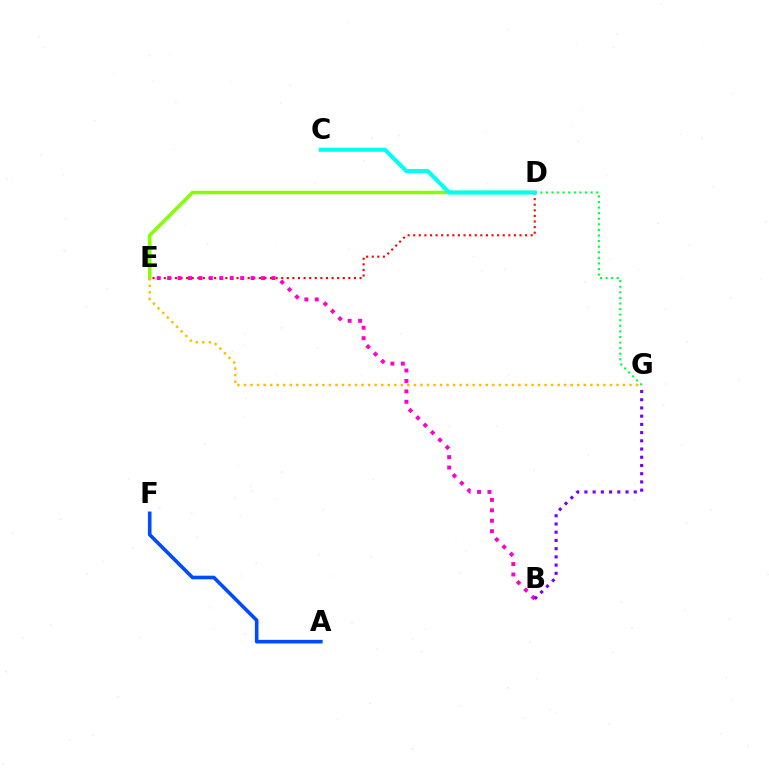{('D', 'E'): [{'color': '#ff0000', 'line_style': 'dotted', 'thickness': 1.52}, {'color': '#84ff00', 'line_style': 'solid', 'thickness': 2.51}], ('B', 'E'): [{'color': '#ff00cf', 'line_style': 'dotted', 'thickness': 2.83}], ('E', 'G'): [{'color': '#ffbd00', 'line_style': 'dotted', 'thickness': 1.78}], ('A', 'F'): [{'color': '#004bff', 'line_style': 'solid', 'thickness': 2.6}], ('B', 'G'): [{'color': '#7200ff', 'line_style': 'dotted', 'thickness': 2.23}], ('D', 'G'): [{'color': '#00ff39', 'line_style': 'dotted', 'thickness': 1.52}], ('C', 'D'): [{'color': '#00fff6', 'line_style': 'solid', 'thickness': 2.94}]}